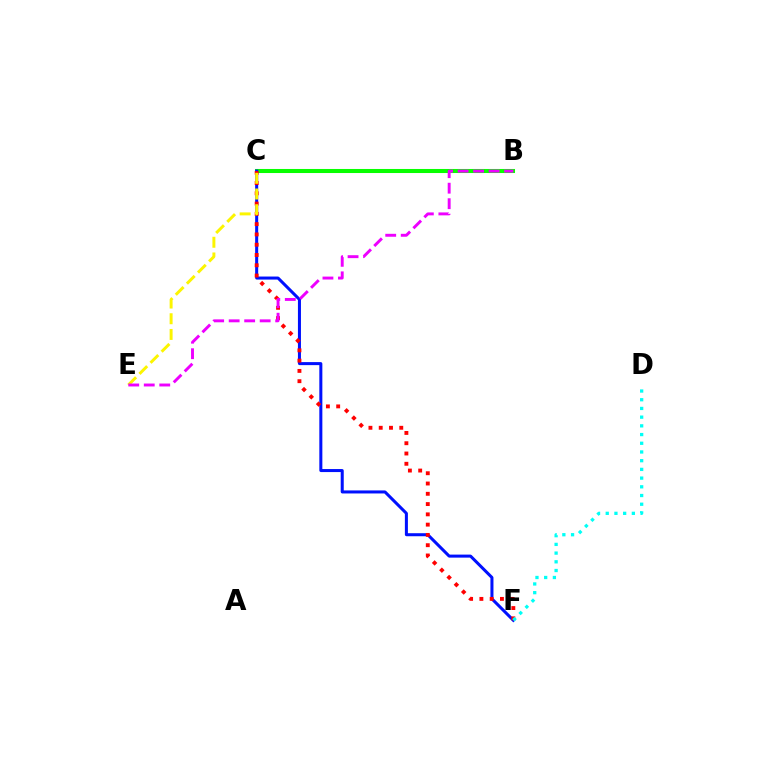{('B', 'C'): [{'color': '#08ff00', 'line_style': 'solid', 'thickness': 2.92}], ('C', 'F'): [{'color': '#0010ff', 'line_style': 'solid', 'thickness': 2.18}, {'color': '#ff0000', 'line_style': 'dotted', 'thickness': 2.79}], ('D', 'F'): [{'color': '#00fff6', 'line_style': 'dotted', 'thickness': 2.37}], ('C', 'E'): [{'color': '#fcf500', 'line_style': 'dashed', 'thickness': 2.13}], ('B', 'E'): [{'color': '#ee00ff', 'line_style': 'dashed', 'thickness': 2.11}]}